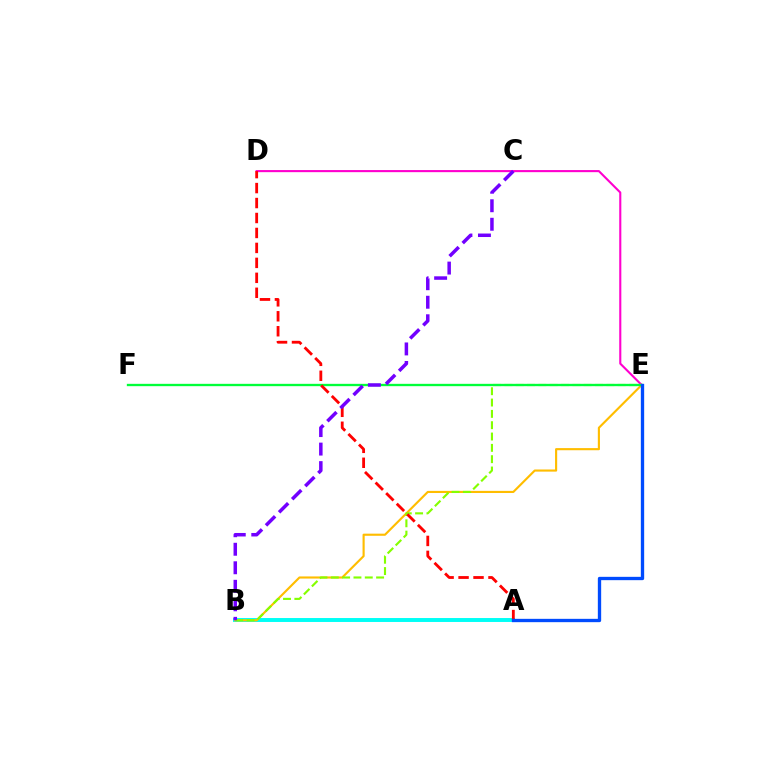{('D', 'E'): [{'color': '#ff00cf', 'line_style': 'solid', 'thickness': 1.51}], ('A', 'B'): [{'color': '#00fff6', 'line_style': 'solid', 'thickness': 2.84}], ('B', 'E'): [{'color': '#ffbd00', 'line_style': 'solid', 'thickness': 1.54}, {'color': '#84ff00', 'line_style': 'dashed', 'thickness': 1.54}], ('E', 'F'): [{'color': '#00ff39', 'line_style': 'solid', 'thickness': 1.68}], ('A', 'D'): [{'color': '#ff0000', 'line_style': 'dashed', 'thickness': 2.03}], ('B', 'C'): [{'color': '#7200ff', 'line_style': 'dashed', 'thickness': 2.52}], ('A', 'E'): [{'color': '#004bff', 'line_style': 'solid', 'thickness': 2.4}]}